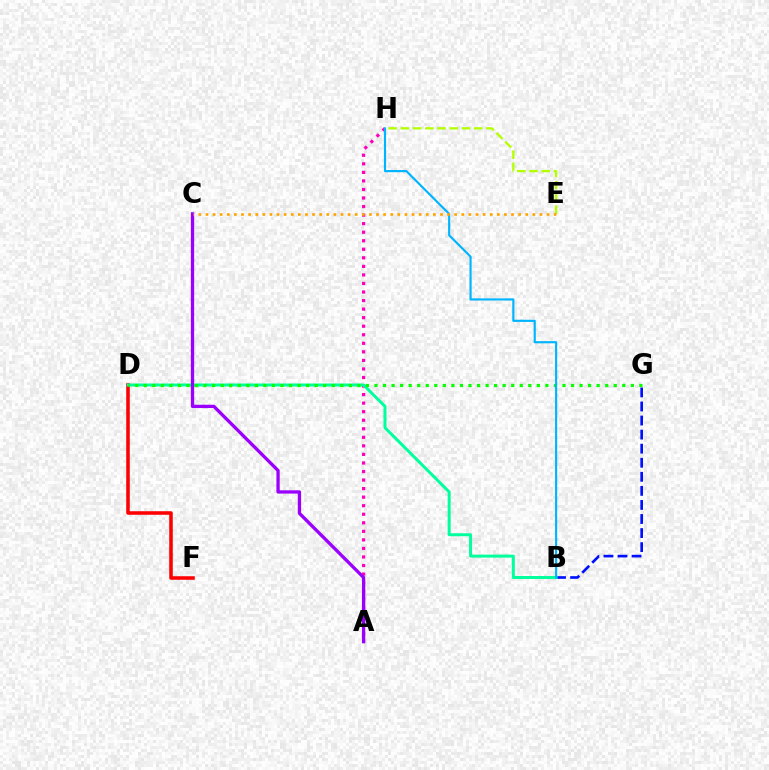{('E', 'H'): [{'color': '#b3ff00', 'line_style': 'dashed', 'thickness': 1.66}], ('D', 'F'): [{'color': '#ff0000', 'line_style': 'solid', 'thickness': 2.55}], ('A', 'H'): [{'color': '#ff00bd', 'line_style': 'dotted', 'thickness': 2.32}], ('B', 'G'): [{'color': '#0010ff', 'line_style': 'dashed', 'thickness': 1.91}], ('B', 'D'): [{'color': '#00ff9d', 'line_style': 'solid', 'thickness': 2.14}], ('D', 'G'): [{'color': '#08ff00', 'line_style': 'dotted', 'thickness': 2.32}], ('A', 'C'): [{'color': '#9b00ff', 'line_style': 'solid', 'thickness': 2.38}], ('B', 'H'): [{'color': '#00b5ff', 'line_style': 'solid', 'thickness': 1.55}], ('C', 'E'): [{'color': '#ffa500', 'line_style': 'dotted', 'thickness': 1.93}]}